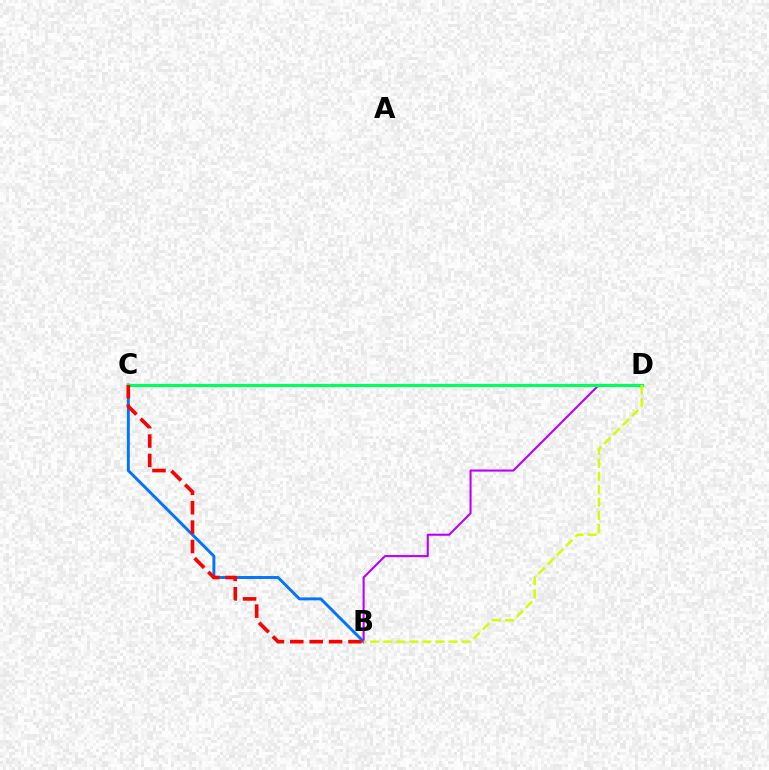{('B', 'C'): [{'color': '#0074ff', 'line_style': 'solid', 'thickness': 2.1}, {'color': '#ff0000', 'line_style': 'dashed', 'thickness': 2.63}], ('B', 'D'): [{'color': '#b900ff', 'line_style': 'solid', 'thickness': 1.5}, {'color': '#d1ff00', 'line_style': 'dashed', 'thickness': 1.77}], ('C', 'D'): [{'color': '#00ff5c', 'line_style': 'solid', 'thickness': 2.25}]}